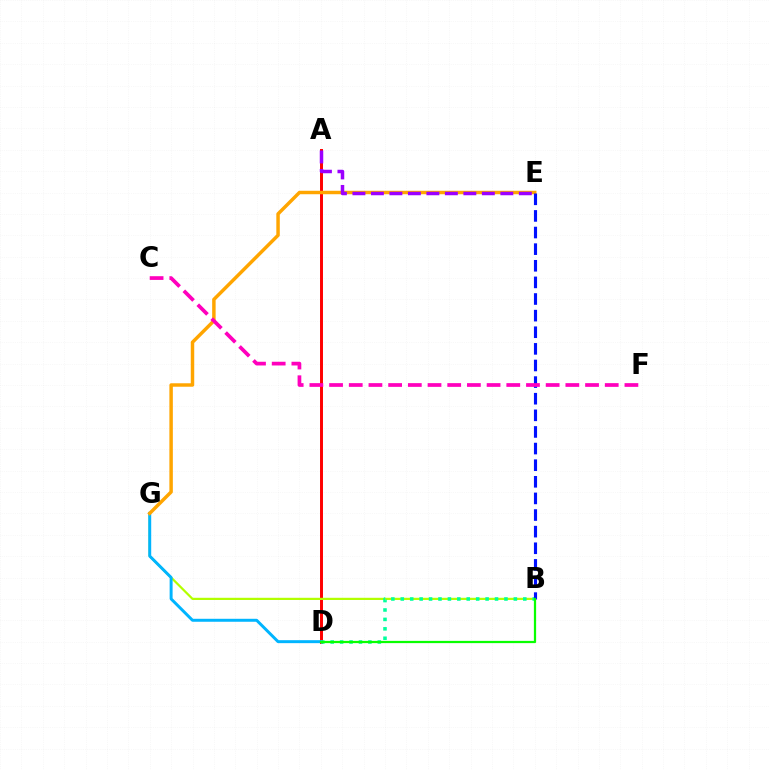{('A', 'D'): [{'color': '#ff0000', 'line_style': 'solid', 'thickness': 2.13}], ('B', 'G'): [{'color': '#b3ff00', 'line_style': 'solid', 'thickness': 1.59}], ('D', 'G'): [{'color': '#00b5ff', 'line_style': 'solid', 'thickness': 2.14}], ('E', 'G'): [{'color': '#ffa500', 'line_style': 'solid', 'thickness': 2.49}], ('A', 'E'): [{'color': '#9b00ff', 'line_style': 'dashed', 'thickness': 2.51}], ('B', 'D'): [{'color': '#00ff9d', 'line_style': 'dotted', 'thickness': 2.56}, {'color': '#08ff00', 'line_style': 'solid', 'thickness': 1.62}], ('B', 'E'): [{'color': '#0010ff', 'line_style': 'dashed', 'thickness': 2.26}], ('C', 'F'): [{'color': '#ff00bd', 'line_style': 'dashed', 'thickness': 2.67}]}